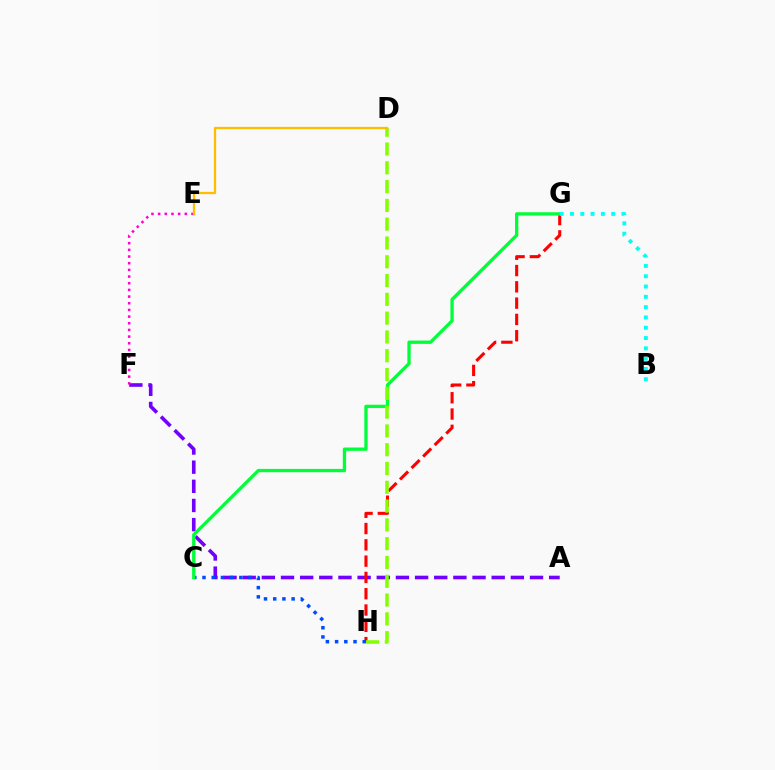{('A', 'F'): [{'color': '#7200ff', 'line_style': 'dashed', 'thickness': 2.6}], ('G', 'H'): [{'color': '#ff0000', 'line_style': 'dashed', 'thickness': 2.21}], ('C', 'H'): [{'color': '#004bff', 'line_style': 'dotted', 'thickness': 2.5}], ('C', 'G'): [{'color': '#00ff39', 'line_style': 'solid', 'thickness': 2.38}], ('B', 'G'): [{'color': '#00fff6', 'line_style': 'dotted', 'thickness': 2.8}], ('E', 'F'): [{'color': '#ff00cf', 'line_style': 'dotted', 'thickness': 1.81}], ('D', 'H'): [{'color': '#84ff00', 'line_style': 'dashed', 'thickness': 2.55}], ('D', 'E'): [{'color': '#ffbd00', 'line_style': 'solid', 'thickness': 1.64}]}